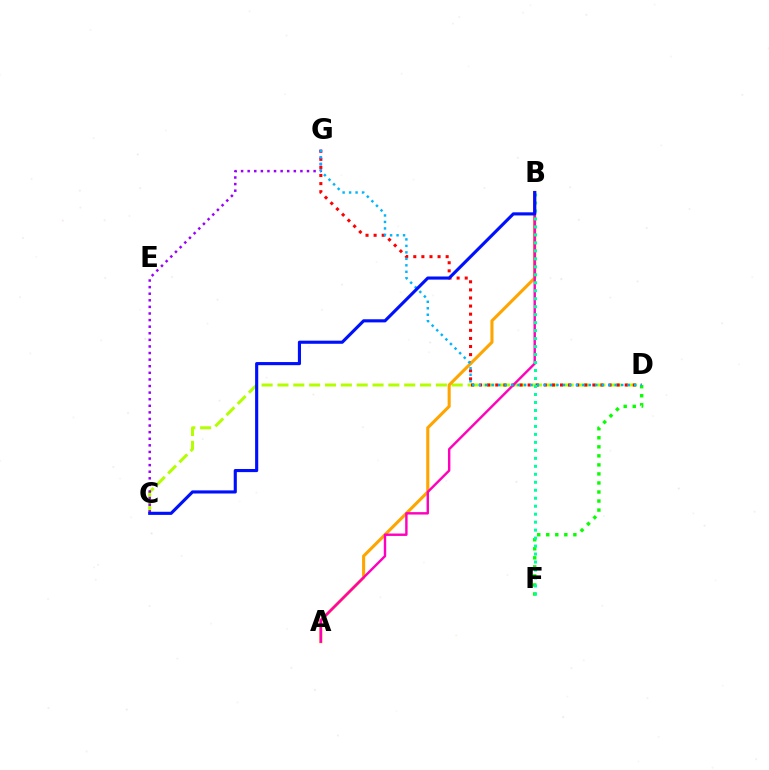{('C', 'D'): [{'color': '#b3ff00', 'line_style': 'dashed', 'thickness': 2.15}], ('D', 'G'): [{'color': '#ff0000', 'line_style': 'dotted', 'thickness': 2.2}, {'color': '#00b5ff', 'line_style': 'dotted', 'thickness': 1.76}], ('C', 'G'): [{'color': '#9b00ff', 'line_style': 'dotted', 'thickness': 1.79}], ('A', 'B'): [{'color': '#ffa500', 'line_style': 'solid', 'thickness': 2.22}, {'color': '#ff00bd', 'line_style': 'solid', 'thickness': 1.74}], ('D', 'F'): [{'color': '#08ff00', 'line_style': 'dotted', 'thickness': 2.46}], ('B', 'F'): [{'color': '#00ff9d', 'line_style': 'dotted', 'thickness': 2.17}], ('B', 'C'): [{'color': '#0010ff', 'line_style': 'solid', 'thickness': 2.25}]}